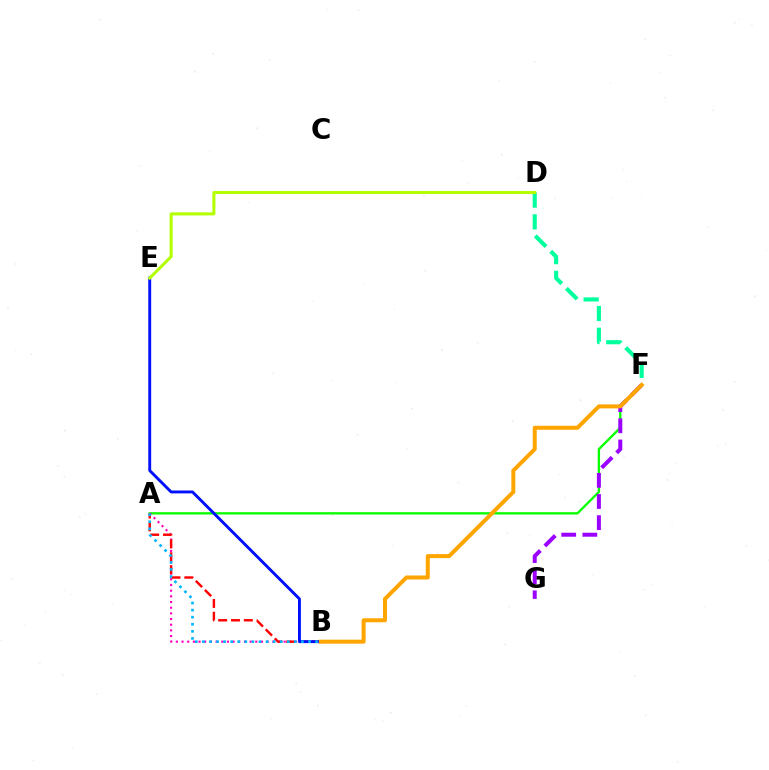{('D', 'F'): [{'color': '#00ff9d', 'line_style': 'dashed', 'thickness': 2.96}], ('A', 'F'): [{'color': '#08ff00', 'line_style': 'solid', 'thickness': 1.68}], ('A', 'B'): [{'color': '#ff00bd', 'line_style': 'dotted', 'thickness': 1.54}, {'color': '#ff0000', 'line_style': 'dashed', 'thickness': 1.74}, {'color': '#00b5ff', 'line_style': 'dotted', 'thickness': 1.92}], ('B', 'E'): [{'color': '#0010ff', 'line_style': 'solid', 'thickness': 2.09}], ('D', 'E'): [{'color': '#b3ff00', 'line_style': 'solid', 'thickness': 2.18}], ('F', 'G'): [{'color': '#9b00ff', 'line_style': 'dashed', 'thickness': 2.87}], ('B', 'F'): [{'color': '#ffa500', 'line_style': 'solid', 'thickness': 2.88}]}